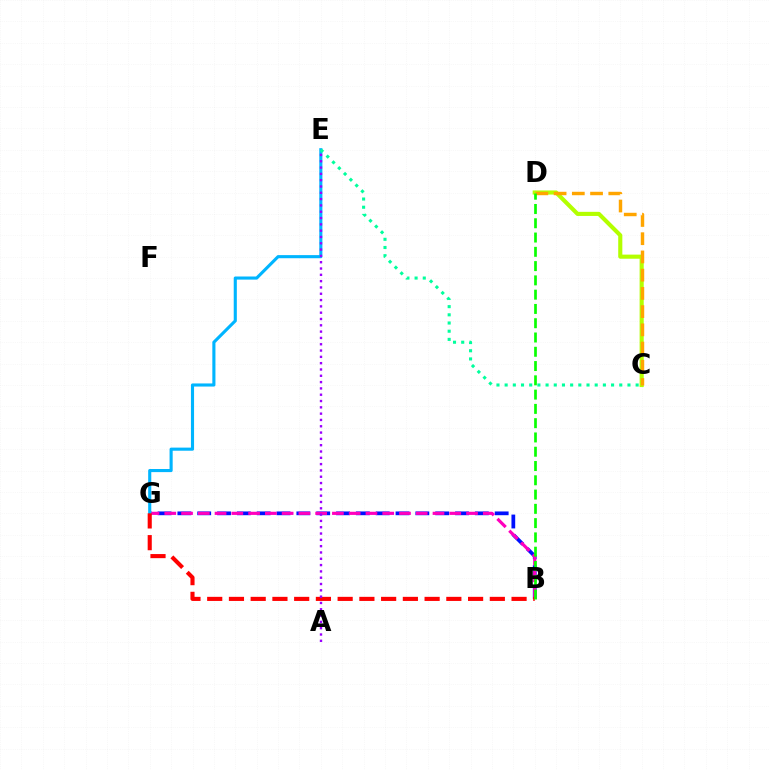{('B', 'G'): [{'color': '#0010ff', 'line_style': 'dashed', 'thickness': 2.69}, {'color': '#ff00bd', 'line_style': 'dashed', 'thickness': 2.28}, {'color': '#ff0000', 'line_style': 'dashed', 'thickness': 2.95}], ('C', 'D'): [{'color': '#b3ff00', 'line_style': 'solid', 'thickness': 2.96}, {'color': '#ffa500', 'line_style': 'dashed', 'thickness': 2.48}], ('E', 'G'): [{'color': '#00b5ff', 'line_style': 'solid', 'thickness': 2.24}], ('C', 'E'): [{'color': '#00ff9d', 'line_style': 'dotted', 'thickness': 2.22}], ('A', 'E'): [{'color': '#9b00ff', 'line_style': 'dotted', 'thickness': 1.71}], ('B', 'D'): [{'color': '#08ff00', 'line_style': 'dashed', 'thickness': 1.94}]}